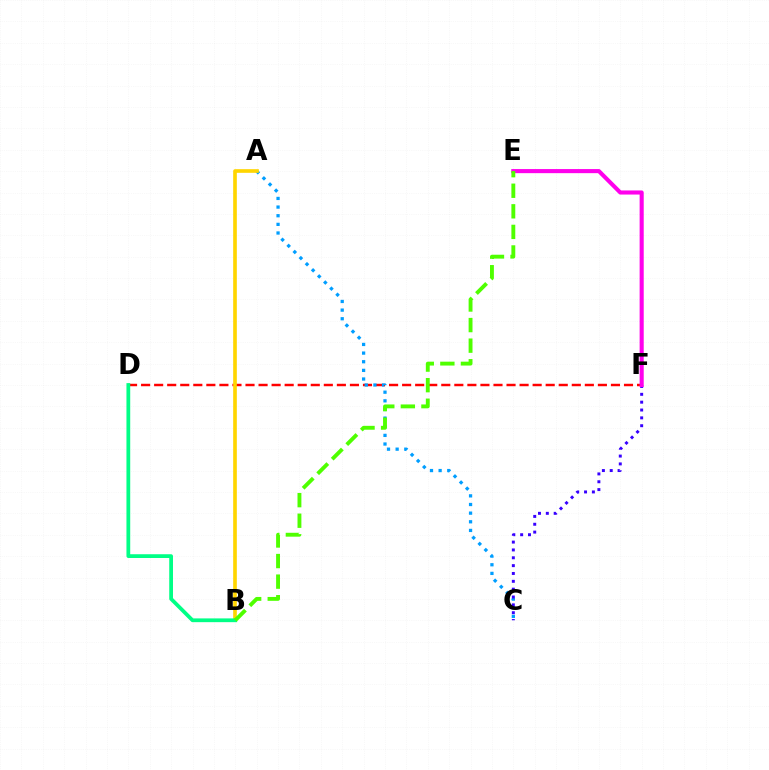{('D', 'F'): [{'color': '#ff0000', 'line_style': 'dashed', 'thickness': 1.77}], ('A', 'C'): [{'color': '#009eff', 'line_style': 'dotted', 'thickness': 2.35}], ('A', 'B'): [{'color': '#ffd500', 'line_style': 'solid', 'thickness': 2.63}], ('B', 'D'): [{'color': '#00ff86', 'line_style': 'solid', 'thickness': 2.71}], ('C', 'F'): [{'color': '#3700ff', 'line_style': 'dotted', 'thickness': 2.13}], ('E', 'F'): [{'color': '#ff00ed', 'line_style': 'solid', 'thickness': 2.95}], ('B', 'E'): [{'color': '#4fff00', 'line_style': 'dashed', 'thickness': 2.79}]}